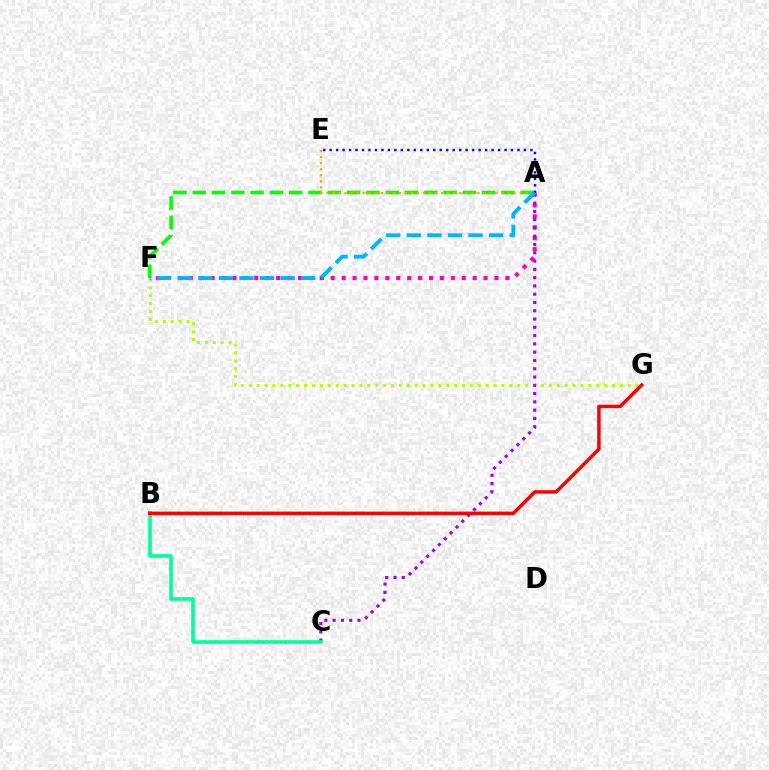{('F', 'G'): [{'color': '#b3ff00', 'line_style': 'dotted', 'thickness': 2.15}], ('A', 'F'): [{'color': '#08ff00', 'line_style': 'dashed', 'thickness': 2.62}, {'color': '#ff00bd', 'line_style': 'dotted', 'thickness': 2.97}, {'color': '#00b5ff', 'line_style': 'dashed', 'thickness': 2.79}], ('A', 'E'): [{'color': '#ffa500', 'line_style': 'dotted', 'thickness': 1.64}, {'color': '#0010ff', 'line_style': 'dotted', 'thickness': 1.76}], ('A', 'C'): [{'color': '#9b00ff', 'line_style': 'dotted', 'thickness': 2.25}], ('B', 'C'): [{'color': '#00ff9d', 'line_style': 'solid', 'thickness': 2.6}], ('B', 'G'): [{'color': '#ff0000', 'line_style': 'solid', 'thickness': 2.5}]}